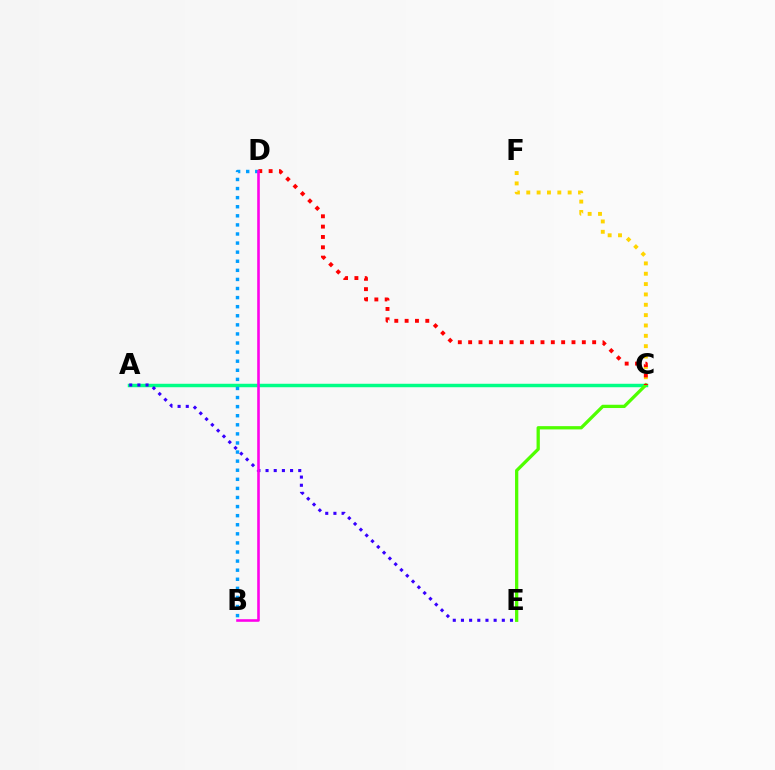{('A', 'C'): [{'color': '#00ff86', 'line_style': 'solid', 'thickness': 2.49}], ('C', 'F'): [{'color': '#ffd500', 'line_style': 'dotted', 'thickness': 2.81}], ('C', 'E'): [{'color': '#4fff00', 'line_style': 'solid', 'thickness': 2.36}], ('C', 'D'): [{'color': '#ff0000', 'line_style': 'dotted', 'thickness': 2.81}], ('A', 'E'): [{'color': '#3700ff', 'line_style': 'dotted', 'thickness': 2.22}], ('B', 'D'): [{'color': '#009eff', 'line_style': 'dotted', 'thickness': 2.47}, {'color': '#ff00ed', 'line_style': 'solid', 'thickness': 1.87}]}